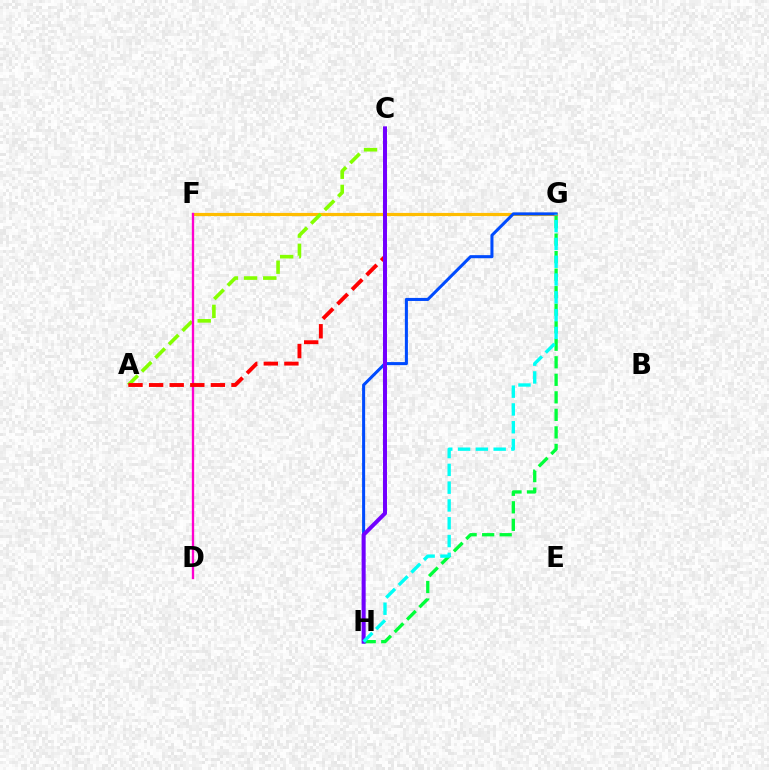{('F', 'G'): [{'color': '#ffbd00', 'line_style': 'solid', 'thickness': 2.28}], ('G', 'H'): [{'color': '#004bff', 'line_style': 'solid', 'thickness': 2.19}, {'color': '#00ff39', 'line_style': 'dashed', 'thickness': 2.38}, {'color': '#00fff6', 'line_style': 'dashed', 'thickness': 2.42}], ('A', 'C'): [{'color': '#84ff00', 'line_style': 'dashed', 'thickness': 2.6}, {'color': '#ff0000', 'line_style': 'dashed', 'thickness': 2.8}], ('D', 'F'): [{'color': '#ff00cf', 'line_style': 'solid', 'thickness': 1.68}], ('C', 'H'): [{'color': '#7200ff', 'line_style': 'solid', 'thickness': 2.88}]}